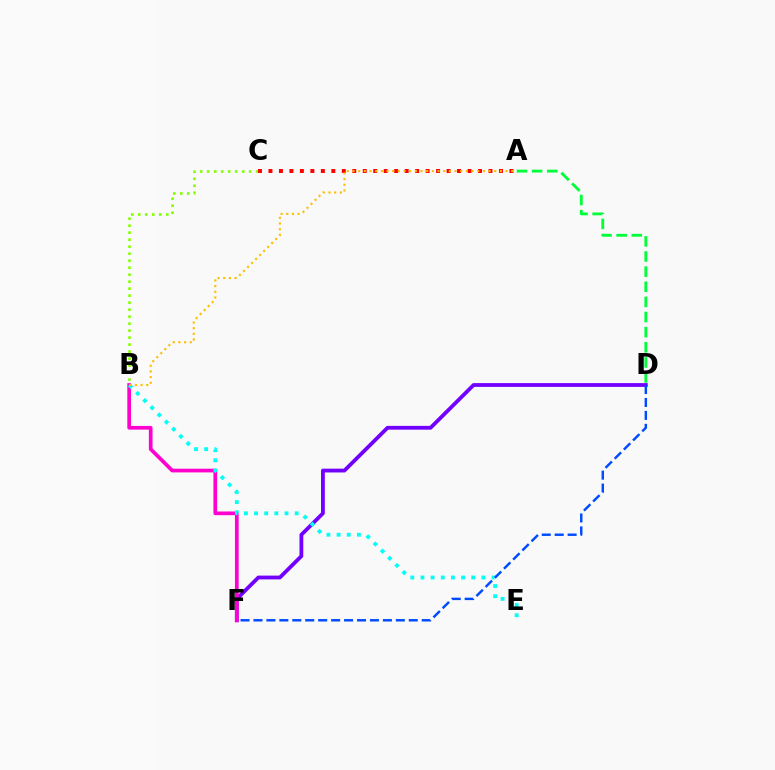{('B', 'C'): [{'color': '#84ff00', 'line_style': 'dotted', 'thickness': 1.9}], ('D', 'F'): [{'color': '#7200ff', 'line_style': 'solid', 'thickness': 2.74}, {'color': '#004bff', 'line_style': 'dashed', 'thickness': 1.76}], ('A', 'C'): [{'color': '#ff0000', 'line_style': 'dotted', 'thickness': 2.85}], ('A', 'D'): [{'color': '#00ff39', 'line_style': 'dashed', 'thickness': 2.06}], ('B', 'F'): [{'color': '#ff00cf', 'line_style': 'solid', 'thickness': 2.66}], ('B', 'E'): [{'color': '#00fff6', 'line_style': 'dotted', 'thickness': 2.76}], ('A', 'B'): [{'color': '#ffbd00', 'line_style': 'dotted', 'thickness': 1.54}]}